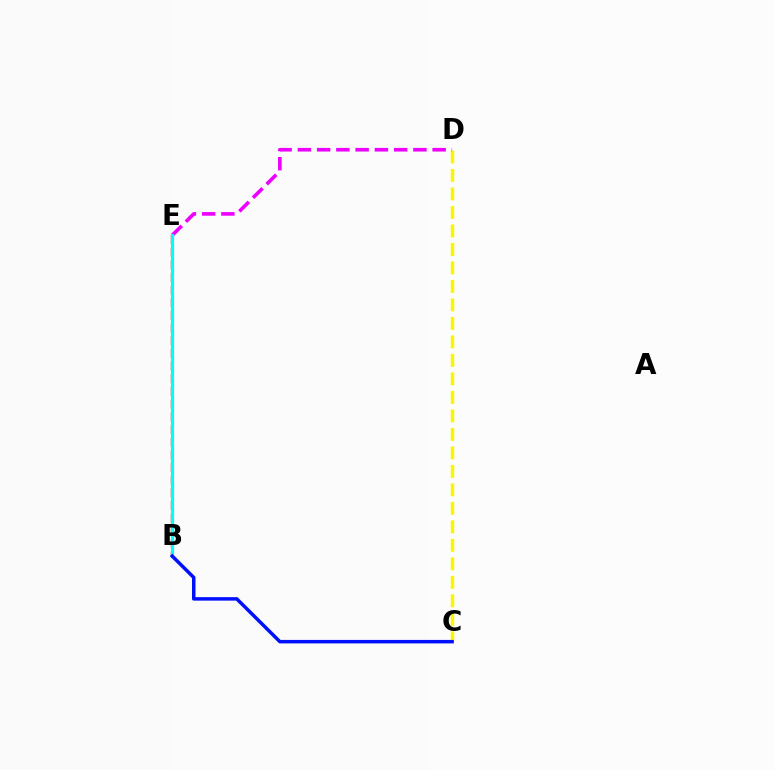{('C', 'D'): [{'color': '#fcf500', 'line_style': 'dashed', 'thickness': 2.51}], ('B', 'E'): [{'color': '#ff0000', 'line_style': 'dashed', 'thickness': 1.72}, {'color': '#08ff00', 'line_style': 'solid', 'thickness': 2.11}, {'color': '#00fff6', 'line_style': 'solid', 'thickness': 2.31}], ('D', 'E'): [{'color': '#ee00ff', 'line_style': 'dashed', 'thickness': 2.62}], ('B', 'C'): [{'color': '#0010ff', 'line_style': 'solid', 'thickness': 2.51}]}